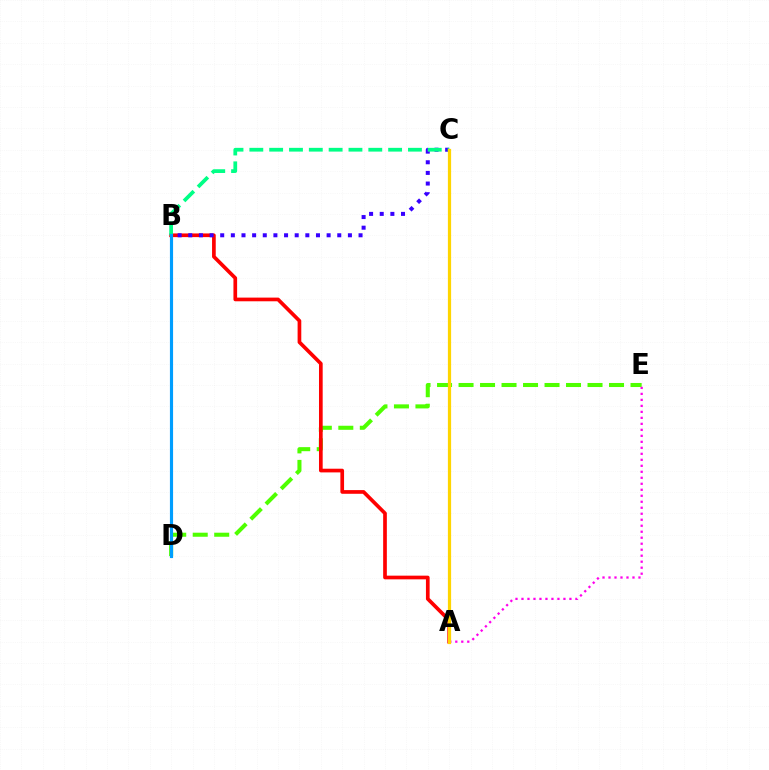{('D', 'E'): [{'color': '#4fff00', 'line_style': 'dashed', 'thickness': 2.92}], ('A', 'B'): [{'color': '#ff0000', 'line_style': 'solid', 'thickness': 2.65}], ('A', 'E'): [{'color': '#ff00ed', 'line_style': 'dotted', 'thickness': 1.63}], ('B', 'C'): [{'color': '#3700ff', 'line_style': 'dotted', 'thickness': 2.89}, {'color': '#00ff86', 'line_style': 'dashed', 'thickness': 2.69}], ('B', 'D'): [{'color': '#009eff', 'line_style': 'solid', 'thickness': 2.26}], ('A', 'C'): [{'color': '#ffd500', 'line_style': 'solid', 'thickness': 2.33}]}